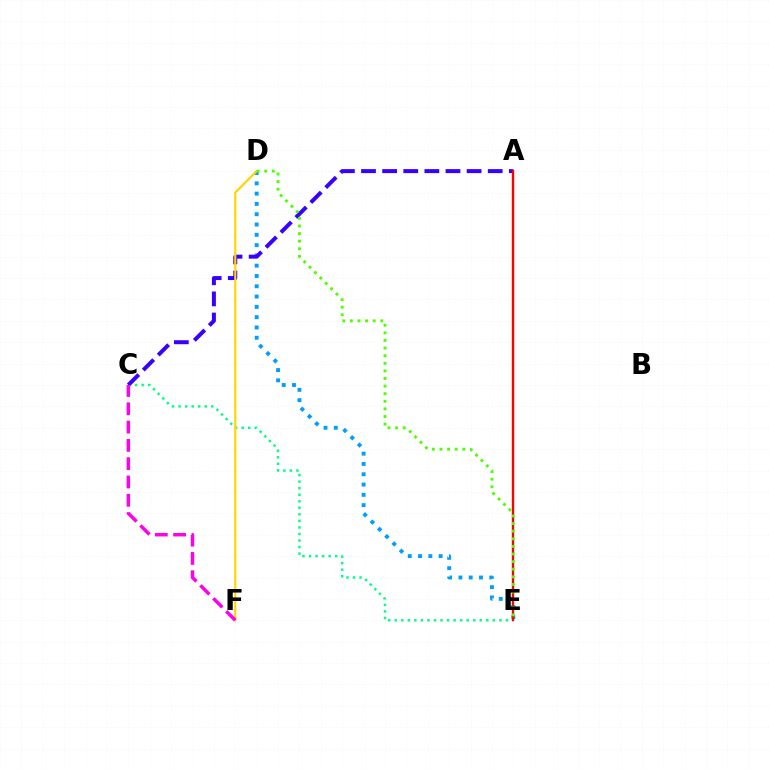{('C', 'E'): [{'color': '#00ff86', 'line_style': 'dotted', 'thickness': 1.78}], ('D', 'E'): [{'color': '#009eff', 'line_style': 'dotted', 'thickness': 2.8}, {'color': '#4fff00', 'line_style': 'dotted', 'thickness': 2.07}], ('A', 'C'): [{'color': '#3700ff', 'line_style': 'dashed', 'thickness': 2.87}], ('A', 'E'): [{'color': '#ff0000', 'line_style': 'solid', 'thickness': 1.69}], ('D', 'F'): [{'color': '#ffd500', 'line_style': 'solid', 'thickness': 1.56}], ('C', 'F'): [{'color': '#ff00ed', 'line_style': 'dashed', 'thickness': 2.49}]}